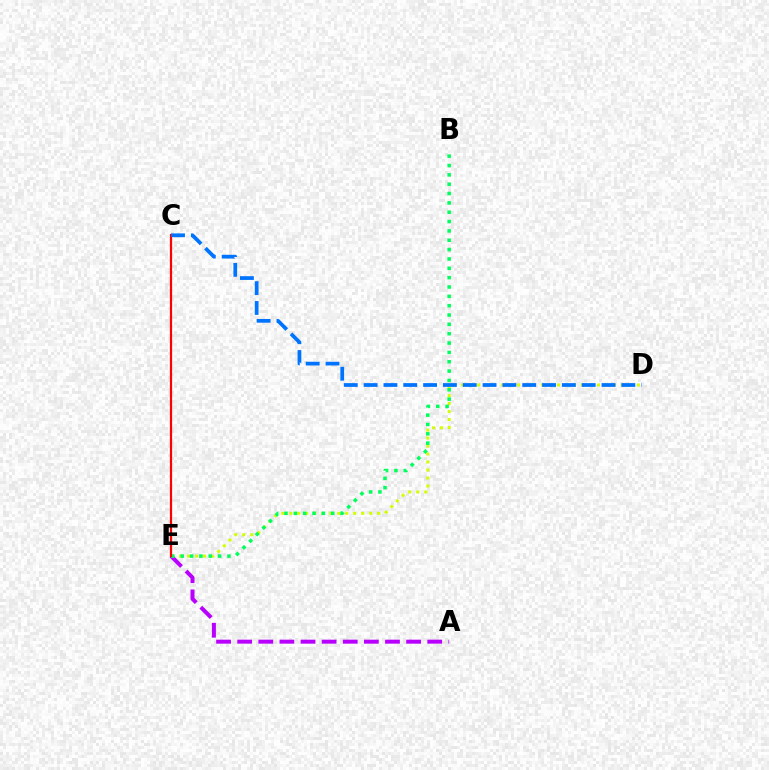{('D', 'E'): [{'color': '#d1ff00', 'line_style': 'dotted', 'thickness': 2.17}], ('A', 'E'): [{'color': '#b900ff', 'line_style': 'dashed', 'thickness': 2.87}], ('B', 'E'): [{'color': '#00ff5c', 'line_style': 'dotted', 'thickness': 2.54}], ('C', 'E'): [{'color': '#ff0000', 'line_style': 'solid', 'thickness': 1.6}], ('C', 'D'): [{'color': '#0074ff', 'line_style': 'dashed', 'thickness': 2.69}]}